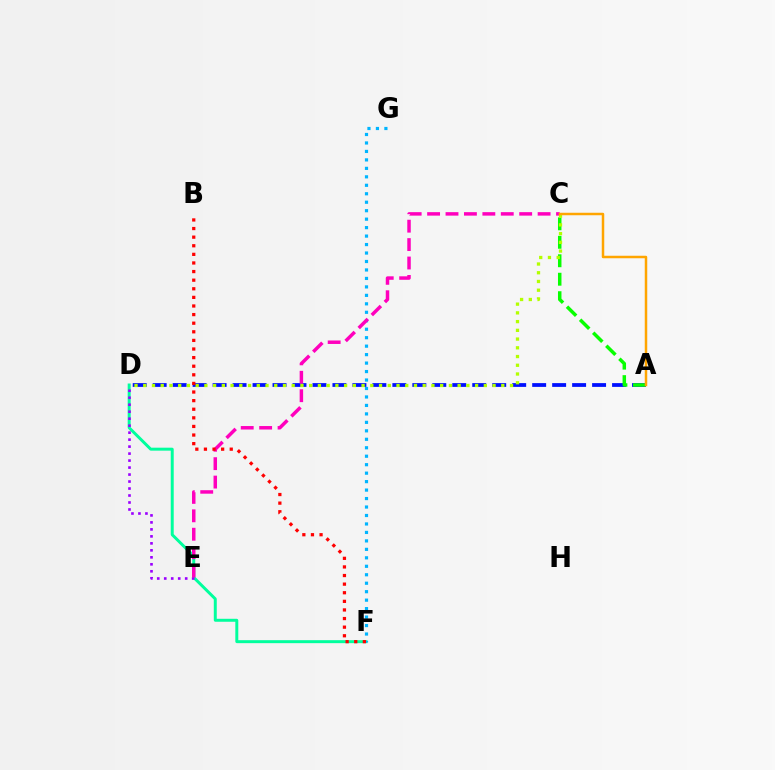{('D', 'F'): [{'color': '#00ff9d', 'line_style': 'solid', 'thickness': 2.14}], ('F', 'G'): [{'color': '#00b5ff', 'line_style': 'dotted', 'thickness': 2.3}], ('A', 'D'): [{'color': '#0010ff', 'line_style': 'dashed', 'thickness': 2.71}], ('D', 'E'): [{'color': '#9b00ff', 'line_style': 'dotted', 'thickness': 1.9}], ('A', 'C'): [{'color': '#08ff00', 'line_style': 'dashed', 'thickness': 2.51}, {'color': '#ffa500', 'line_style': 'solid', 'thickness': 1.79}], ('C', 'E'): [{'color': '#ff00bd', 'line_style': 'dashed', 'thickness': 2.5}], ('C', 'D'): [{'color': '#b3ff00', 'line_style': 'dotted', 'thickness': 2.37}], ('B', 'F'): [{'color': '#ff0000', 'line_style': 'dotted', 'thickness': 2.34}]}